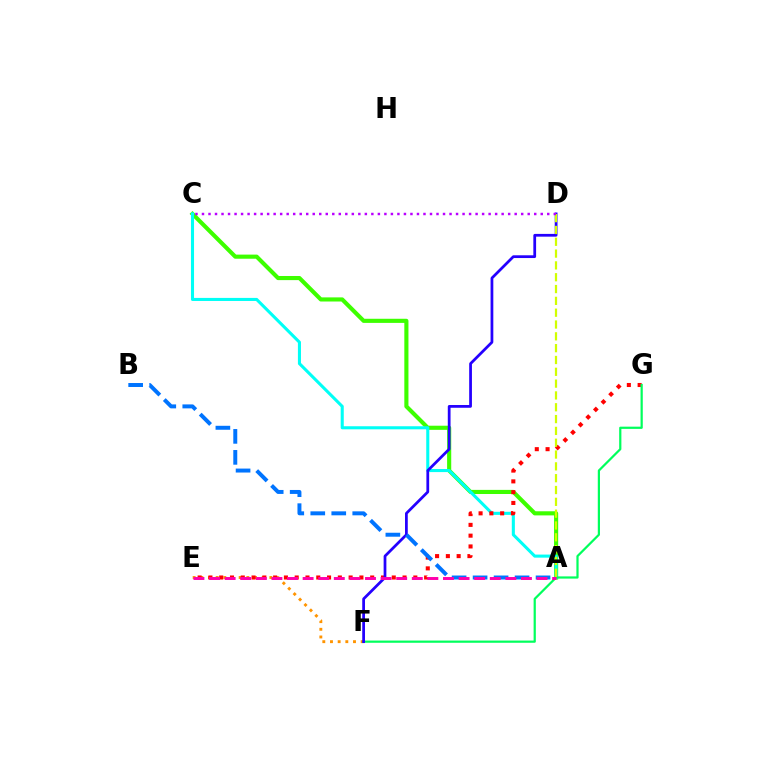{('E', 'F'): [{'color': '#ff9400', 'line_style': 'dotted', 'thickness': 2.08}], ('A', 'C'): [{'color': '#3dff00', 'line_style': 'solid', 'thickness': 2.97}, {'color': '#00fff6', 'line_style': 'solid', 'thickness': 2.21}], ('E', 'G'): [{'color': '#ff0000', 'line_style': 'dotted', 'thickness': 2.93}], ('F', 'G'): [{'color': '#00ff5c', 'line_style': 'solid', 'thickness': 1.6}], ('D', 'F'): [{'color': '#2500ff', 'line_style': 'solid', 'thickness': 1.98}], ('A', 'B'): [{'color': '#0074ff', 'line_style': 'dashed', 'thickness': 2.85}], ('A', 'D'): [{'color': '#d1ff00', 'line_style': 'dashed', 'thickness': 1.61}], ('C', 'D'): [{'color': '#b900ff', 'line_style': 'dotted', 'thickness': 1.77}], ('A', 'E'): [{'color': '#ff00ac', 'line_style': 'dashed', 'thickness': 2.12}]}